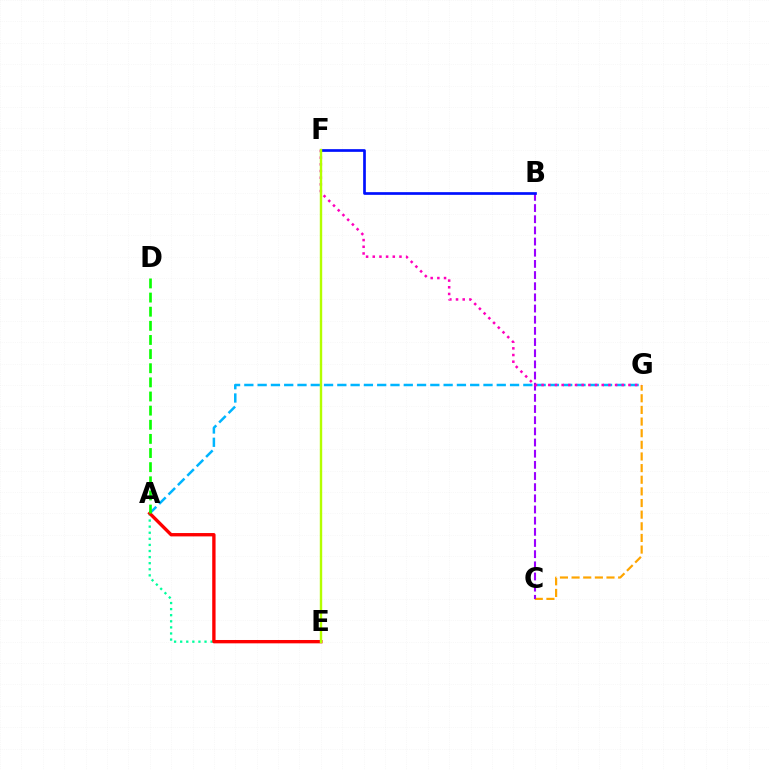{('A', 'E'): [{'color': '#00ff9d', 'line_style': 'dotted', 'thickness': 1.65}, {'color': '#ff0000', 'line_style': 'solid', 'thickness': 2.41}], ('C', 'G'): [{'color': '#ffa500', 'line_style': 'dashed', 'thickness': 1.58}], ('A', 'G'): [{'color': '#00b5ff', 'line_style': 'dashed', 'thickness': 1.8}], ('B', 'C'): [{'color': '#9b00ff', 'line_style': 'dashed', 'thickness': 1.52}], ('F', 'G'): [{'color': '#ff00bd', 'line_style': 'dotted', 'thickness': 1.81}], ('B', 'F'): [{'color': '#0010ff', 'line_style': 'solid', 'thickness': 1.94}], ('A', 'D'): [{'color': '#08ff00', 'line_style': 'dashed', 'thickness': 1.92}], ('E', 'F'): [{'color': '#b3ff00', 'line_style': 'solid', 'thickness': 1.73}]}